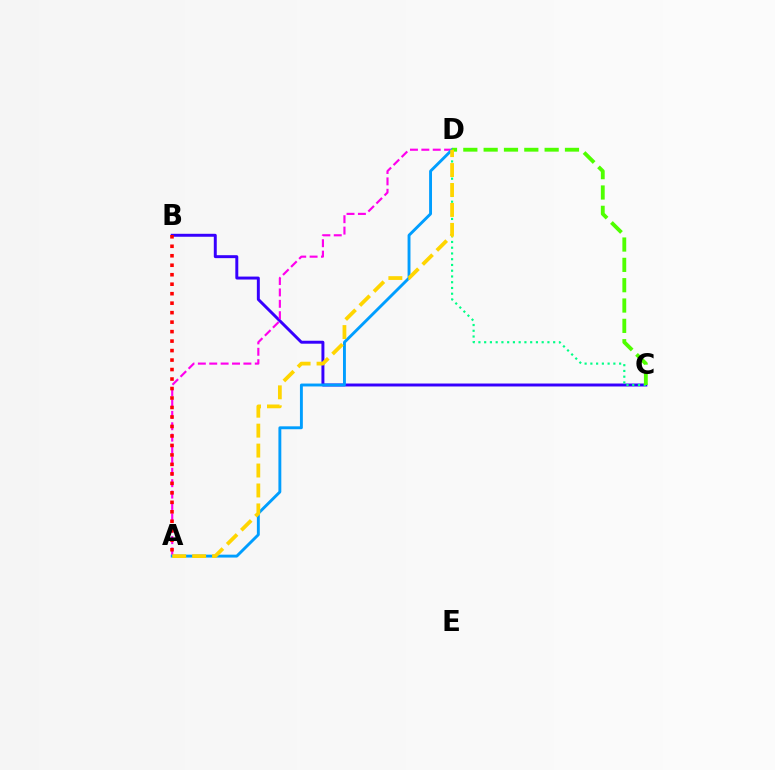{('B', 'C'): [{'color': '#3700ff', 'line_style': 'solid', 'thickness': 2.13}], ('A', 'D'): [{'color': '#ff00ed', 'line_style': 'dashed', 'thickness': 1.55}, {'color': '#009eff', 'line_style': 'solid', 'thickness': 2.09}, {'color': '#ffd500', 'line_style': 'dashed', 'thickness': 2.71}], ('C', 'D'): [{'color': '#00ff86', 'line_style': 'dotted', 'thickness': 1.56}, {'color': '#4fff00', 'line_style': 'dashed', 'thickness': 2.76}], ('A', 'B'): [{'color': '#ff0000', 'line_style': 'dotted', 'thickness': 2.58}]}